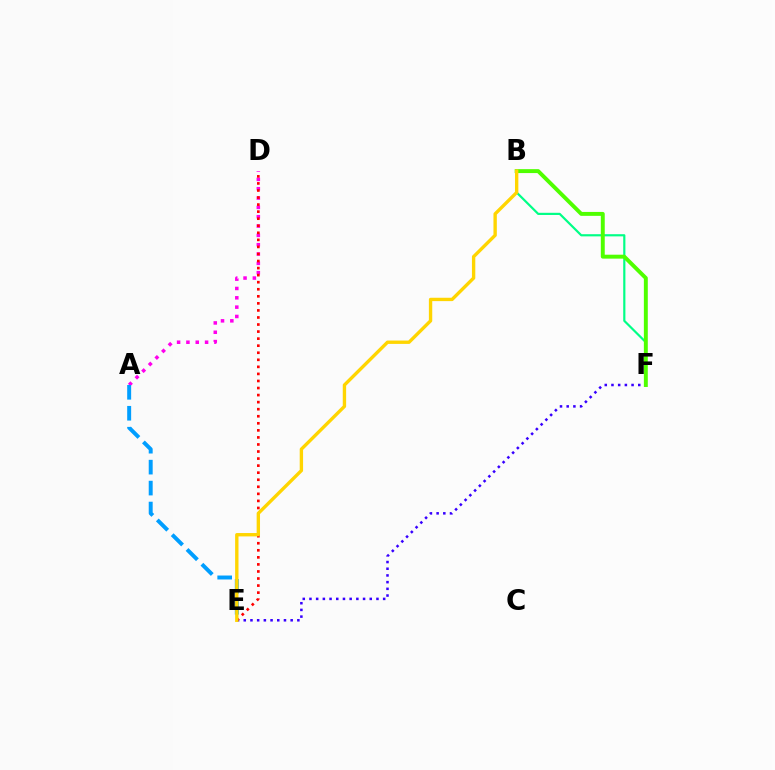{('E', 'F'): [{'color': '#3700ff', 'line_style': 'dotted', 'thickness': 1.82}], ('B', 'F'): [{'color': '#00ff86', 'line_style': 'solid', 'thickness': 1.57}, {'color': '#4fff00', 'line_style': 'solid', 'thickness': 2.83}], ('A', 'D'): [{'color': '#ff00ed', 'line_style': 'dotted', 'thickness': 2.53}], ('D', 'E'): [{'color': '#ff0000', 'line_style': 'dotted', 'thickness': 1.92}], ('A', 'E'): [{'color': '#009eff', 'line_style': 'dashed', 'thickness': 2.85}], ('B', 'E'): [{'color': '#ffd500', 'line_style': 'solid', 'thickness': 2.42}]}